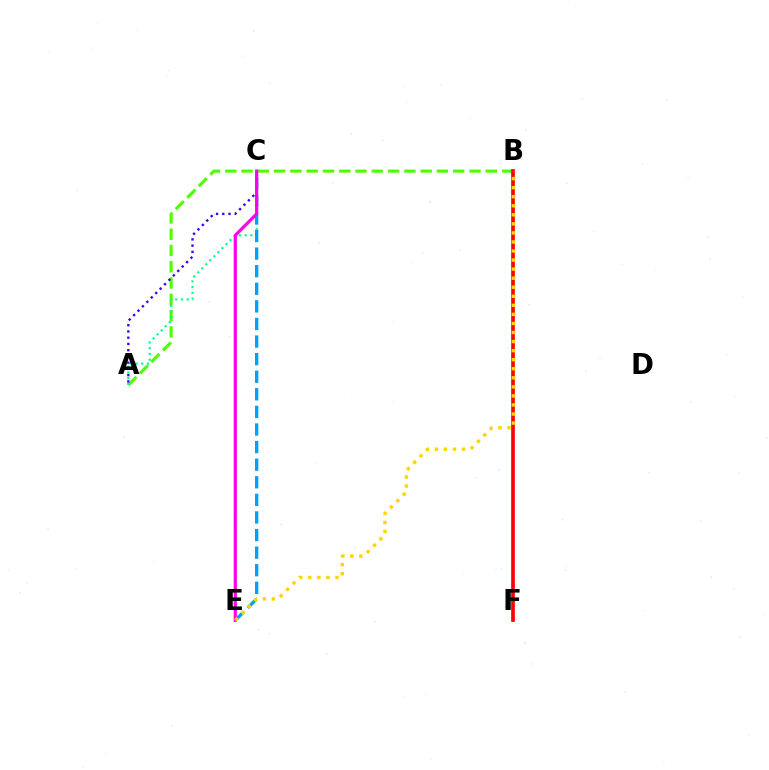{('A', 'B'): [{'color': '#4fff00', 'line_style': 'dashed', 'thickness': 2.21}], ('A', 'C'): [{'color': '#00ff86', 'line_style': 'dotted', 'thickness': 1.55}, {'color': '#3700ff', 'line_style': 'dotted', 'thickness': 1.7}], ('C', 'E'): [{'color': '#009eff', 'line_style': 'dashed', 'thickness': 2.39}, {'color': '#ff00ed', 'line_style': 'solid', 'thickness': 2.3}], ('B', 'F'): [{'color': '#ff0000', 'line_style': 'solid', 'thickness': 2.65}], ('B', 'E'): [{'color': '#ffd500', 'line_style': 'dotted', 'thickness': 2.46}]}